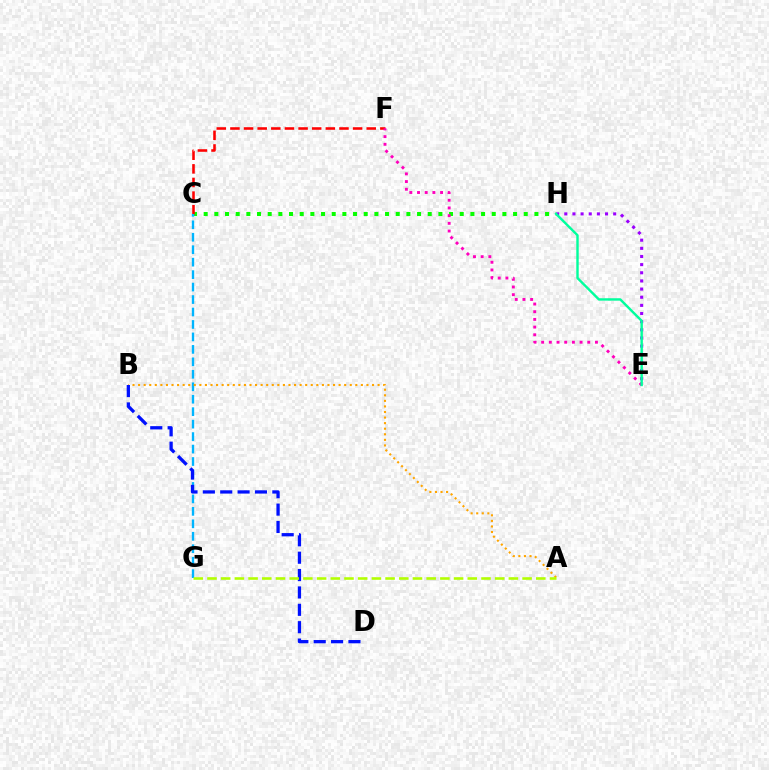{('C', 'H'): [{'color': '#08ff00', 'line_style': 'dotted', 'thickness': 2.9}], ('C', 'F'): [{'color': '#ff0000', 'line_style': 'dashed', 'thickness': 1.85}], ('E', 'H'): [{'color': '#9b00ff', 'line_style': 'dotted', 'thickness': 2.21}, {'color': '#00ff9d', 'line_style': 'solid', 'thickness': 1.74}], ('C', 'G'): [{'color': '#00b5ff', 'line_style': 'dashed', 'thickness': 1.69}], ('E', 'F'): [{'color': '#ff00bd', 'line_style': 'dotted', 'thickness': 2.09}], ('A', 'B'): [{'color': '#ffa500', 'line_style': 'dotted', 'thickness': 1.51}], ('B', 'D'): [{'color': '#0010ff', 'line_style': 'dashed', 'thickness': 2.36}], ('A', 'G'): [{'color': '#b3ff00', 'line_style': 'dashed', 'thickness': 1.86}]}